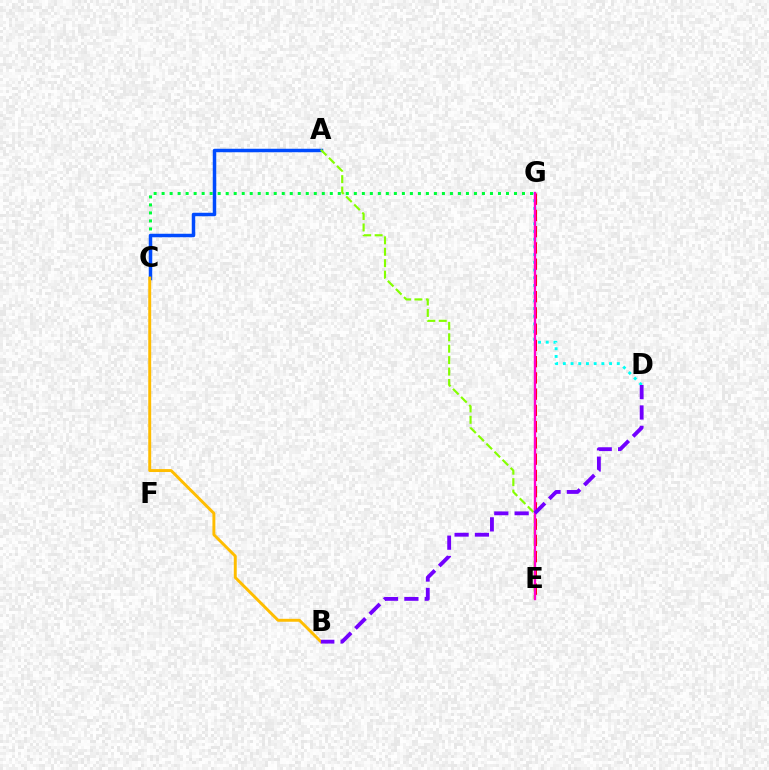{('D', 'G'): [{'color': '#00fff6', 'line_style': 'dotted', 'thickness': 2.09}], ('E', 'G'): [{'color': '#ff0000', 'line_style': 'dashed', 'thickness': 2.21}, {'color': '#ff00cf', 'line_style': 'solid', 'thickness': 1.7}], ('C', 'G'): [{'color': '#00ff39', 'line_style': 'dotted', 'thickness': 2.18}], ('A', 'C'): [{'color': '#004bff', 'line_style': 'solid', 'thickness': 2.51}], ('B', 'C'): [{'color': '#ffbd00', 'line_style': 'solid', 'thickness': 2.11}], ('A', 'E'): [{'color': '#84ff00', 'line_style': 'dashed', 'thickness': 1.55}], ('B', 'D'): [{'color': '#7200ff', 'line_style': 'dashed', 'thickness': 2.77}]}